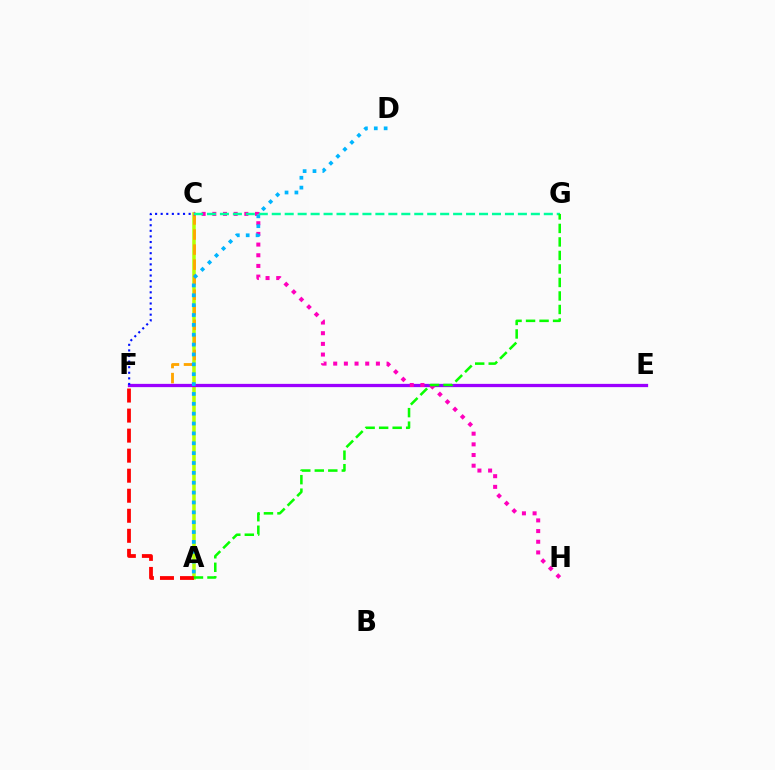{('A', 'C'): [{'color': '#b3ff00', 'line_style': 'solid', 'thickness': 2.53}], ('A', 'F'): [{'color': '#ff0000', 'line_style': 'dashed', 'thickness': 2.72}], ('C', 'F'): [{'color': '#ffa500', 'line_style': 'dashed', 'thickness': 2.04}, {'color': '#0010ff', 'line_style': 'dotted', 'thickness': 1.52}], ('E', 'F'): [{'color': '#9b00ff', 'line_style': 'solid', 'thickness': 2.35}], ('C', 'H'): [{'color': '#ff00bd', 'line_style': 'dotted', 'thickness': 2.9}], ('A', 'D'): [{'color': '#00b5ff', 'line_style': 'dotted', 'thickness': 2.68}], ('C', 'G'): [{'color': '#00ff9d', 'line_style': 'dashed', 'thickness': 1.76}], ('A', 'G'): [{'color': '#08ff00', 'line_style': 'dashed', 'thickness': 1.84}]}